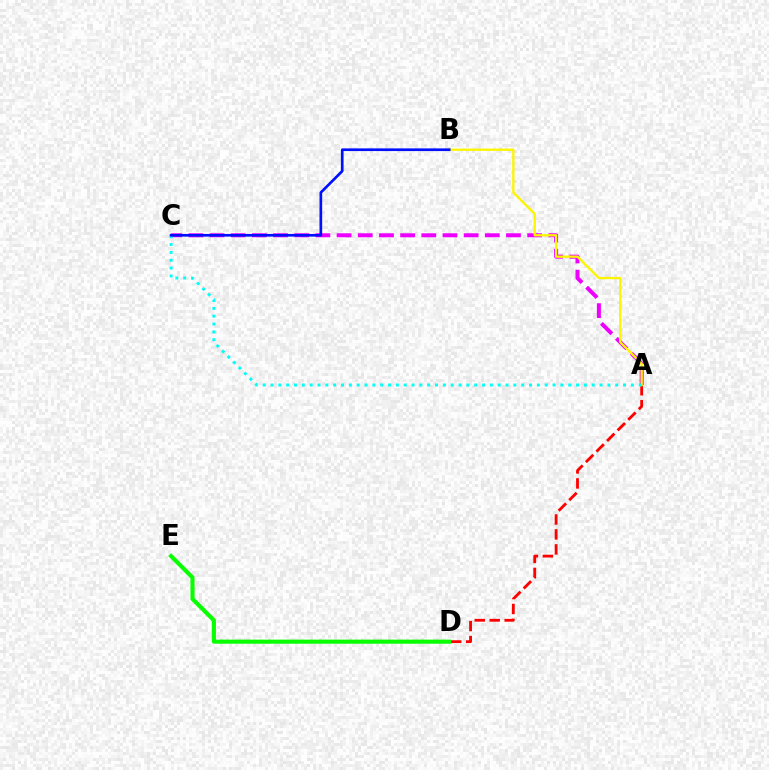{('A', 'C'): [{'color': '#ee00ff', 'line_style': 'dashed', 'thickness': 2.88}, {'color': '#00fff6', 'line_style': 'dotted', 'thickness': 2.13}], ('A', 'D'): [{'color': '#ff0000', 'line_style': 'dashed', 'thickness': 2.03}], ('A', 'B'): [{'color': '#fcf500', 'line_style': 'solid', 'thickness': 1.67}], ('D', 'E'): [{'color': '#08ff00', 'line_style': 'solid', 'thickness': 2.96}], ('B', 'C'): [{'color': '#0010ff', 'line_style': 'solid', 'thickness': 1.94}]}